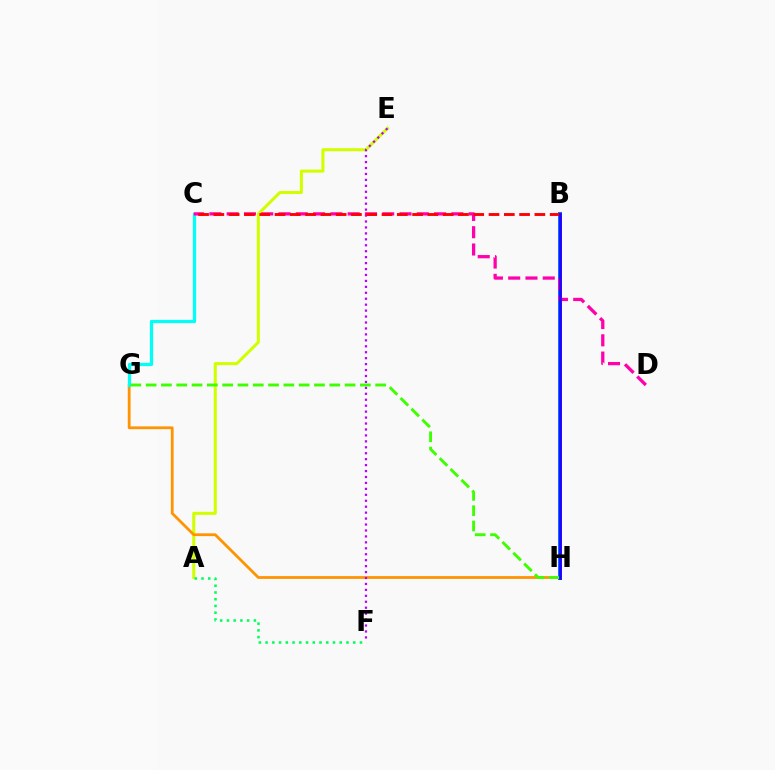{('A', 'E'): [{'color': '#d1ff00', 'line_style': 'solid', 'thickness': 2.2}], ('G', 'H'): [{'color': '#ff9400', 'line_style': 'solid', 'thickness': 2.01}, {'color': '#3dff00', 'line_style': 'dashed', 'thickness': 2.08}], ('E', 'F'): [{'color': '#b900ff', 'line_style': 'dotted', 'thickness': 1.61}], ('C', 'G'): [{'color': '#00fff6', 'line_style': 'solid', 'thickness': 2.32}], ('B', 'H'): [{'color': '#0074ff', 'line_style': 'solid', 'thickness': 2.87}, {'color': '#2500ff', 'line_style': 'solid', 'thickness': 1.95}], ('A', 'F'): [{'color': '#00ff5c', 'line_style': 'dotted', 'thickness': 1.83}], ('C', 'D'): [{'color': '#ff00ac', 'line_style': 'dashed', 'thickness': 2.35}], ('B', 'C'): [{'color': '#ff0000', 'line_style': 'dashed', 'thickness': 2.08}]}